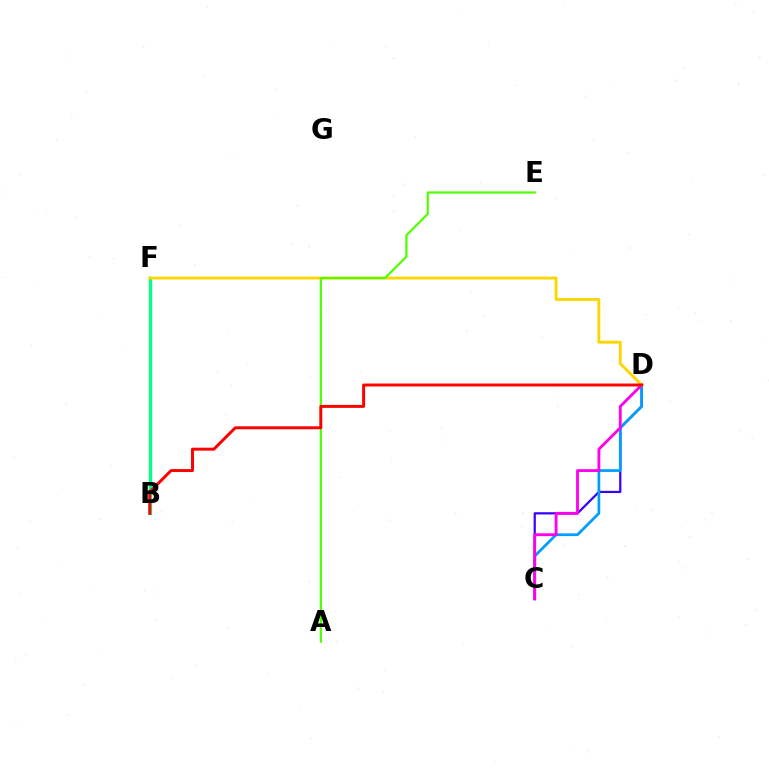{('C', 'D'): [{'color': '#3700ff', 'line_style': 'solid', 'thickness': 1.6}, {'color': '#009eff', 'line_style': 'solid', 'thickness': 1.96}, {'color': '#ff00ed', 'line_style': 'solid', 'thickness': 2.04}], ('B', 'F'): [{'color': '#00ff86', 'line_style': 'solid', 'thickness': 2.38}], ('D', 'F'): [{'color': '#ffd500', 'line_style': 'solid', 'thickness': 2.06}], ('A', 'E'): [{'color': '#4fff00', 'line_style': 'solid', 'thickness': 1.59}], ('B', 'D'): [{'color': '#ff0000', 'line_style': 'solid', 'thickness': 2.13}]}